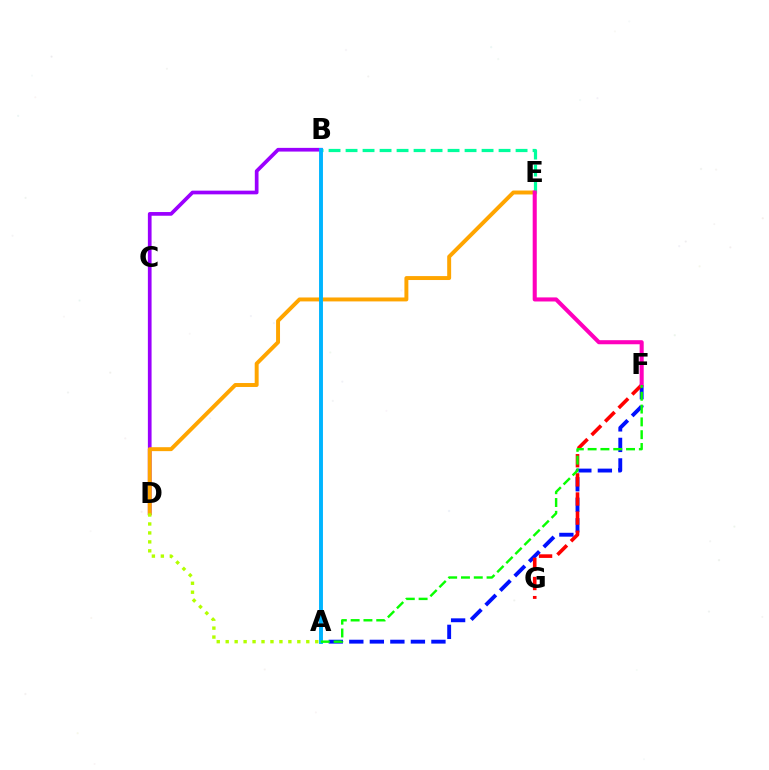{('A', 'F'): [{'color': '#0010ff', 'line_style': 'dashed', 'thickness': 2.79}, {'color': '#08ff00', 'line_style': 'dashed', 'thickness': 1.74}], ('B', 'D'): [{'color': '#9b00ff', 'line_style': 'solid', 'thickness': 2.66}], ('D', 'E'): [{'color': '#ffa500', 'line_style': 'solid', 'thickness': 2.84}], ('F', 'G'): [{'color': '#ff0000', 'line_style': 'dashed', 'thickness': 2.6}], ('B', 'E'): [{'color': '#00ff9d', 'line_style': 'dashed', 'thickness': 2.31}], ('A', 'B'): [{'color': '#00b5ff', 'line_style': 'solid', 'thickness': 2.81}], ('A', 'D'): [{'color': '#b3ff00', 'line_style': 'dotted', 'thickness': 2.43}], ('E', 'F'): [{'color': '#ff00bd', 'line_style': 'solid', 'thickness': 2.93}]}